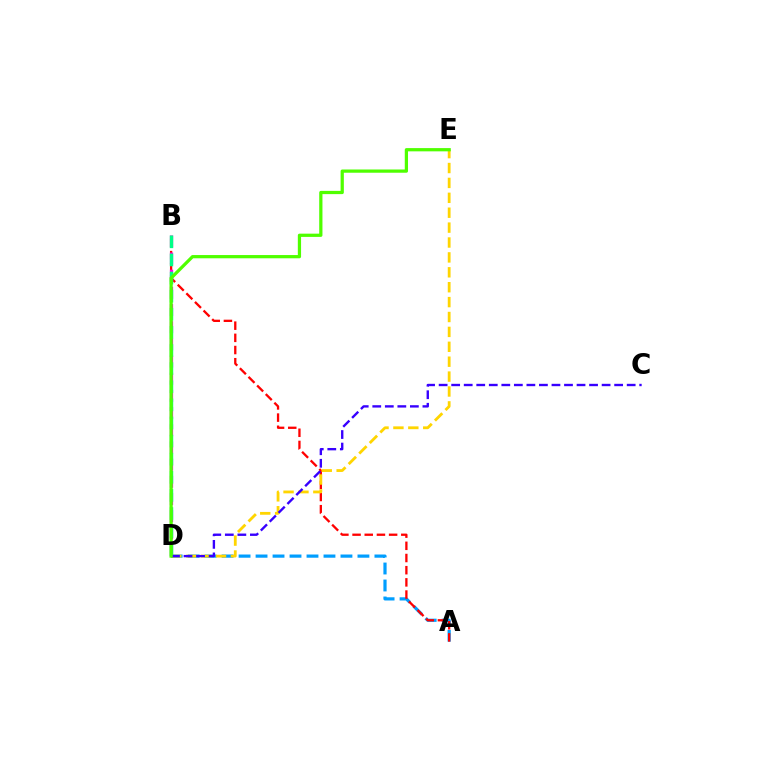{('A', 'D'): [{'color': '#009eff', 'line_style': 'dashed', 'thickness': 2.31}], ('A', 'B'): [{'color': '#ff0000', 'line_style': 'dashed', 'thickness': 1.66}], ('B', 'D'): [{'color': '#ff00ed', 'line_style': 'dashed', 'thickness': 2.33}, {'color': '#00ff86', 'line_style': 'dashed', 'thickness': 2.46}], ('D', 'E'): [{'color': '#ffd500', 'line_style': 'dashed', 'thickness': 2.02}, {'color': '#4fff00', 'line_style': 'solid', 'thickness': 2.33}], ('C', 'D'): [{'color': '#3700ff', 'line_style': 'dashed', 'thickness': 1.7}]}